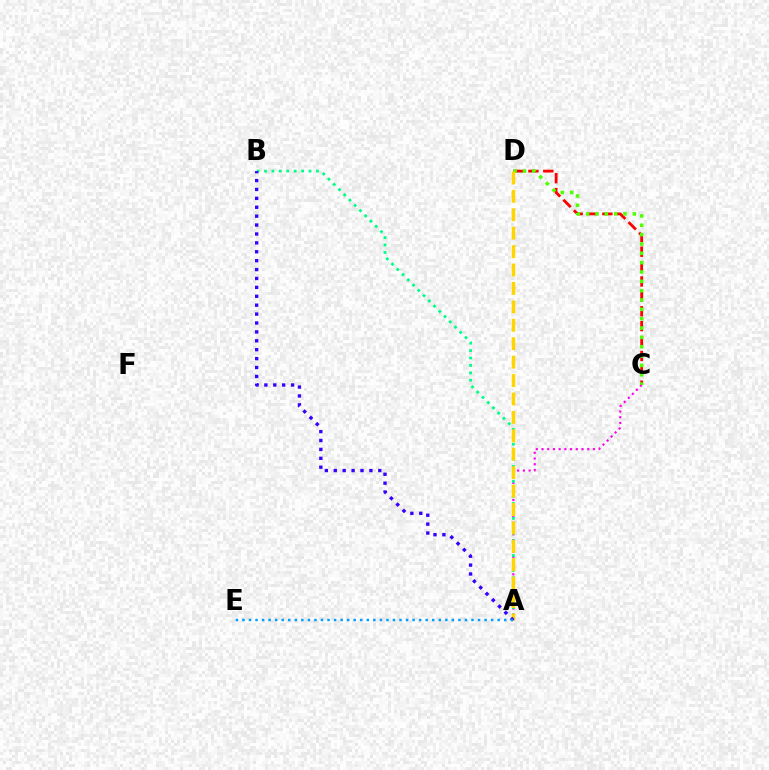{('C', 'D'): [{'color': '#ff0000', 'line_style': 'dashed', 'thickness': 2.02}, {'color': '#4fff00', 'line_style': 'dotted', 'thickness': 2.54}], ('A', 'C'): [{'color': '#ff00ed', 'line_style': 'dotted', 'thickness': 1.55}], ('A', 'B'): [{'color': '#00ff86', 'line_style': 'dotted', 'thickness': 2.02}, {'color': '#3700ff', 'line_style': 'dotted', 'thickness': 2.42}], ('A', 'D'): [{'color': '#ffd500', 'line_style': 'dashed', 'thickness': 2.5}], ('A', 'E'): [{'color': '#009eff', 'line_style': 'dotted', 'thickness': 1.78}]}